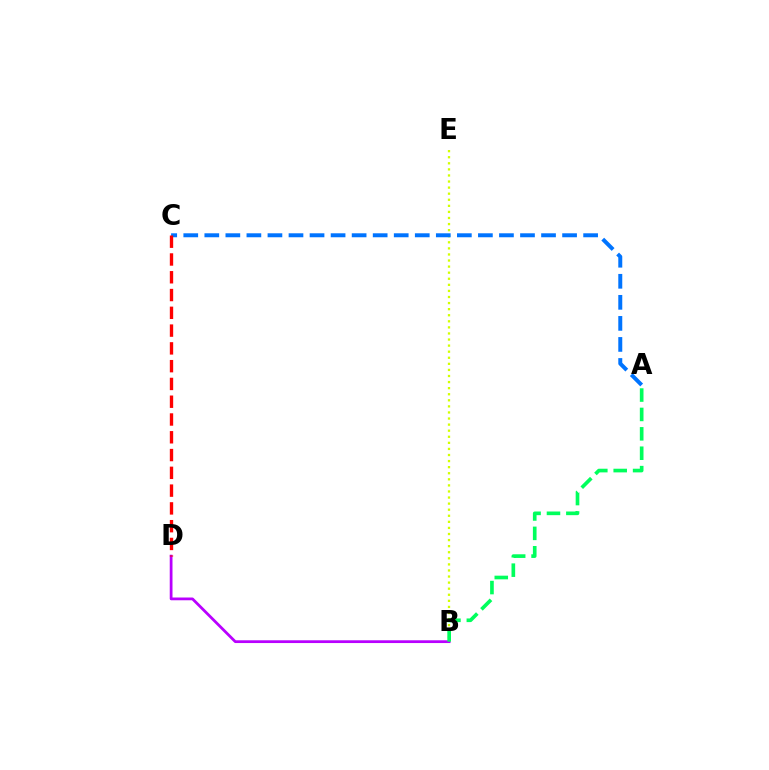{('B', 'E'): [{'color': '#d1ff00', 'line_style': 'dotted', 'thickness': 1.65}], ('A', 'C'): [{'color': '#0074ff', 'line_style': 'dashed', 'thickness': 2.86}], ('B', 'D'): [{'color': '#b900ff', 'line_style': 'solid', 'thickness': 1.99}], ('C', 'D'): [{'color': '#ff0000', 'line_style': 'dashed', 'thickness': 2.42}], ('A', 'B'): [{'color': '#00ff5c', 'line_style': 'dashed', 'thickness': 2.63}]}